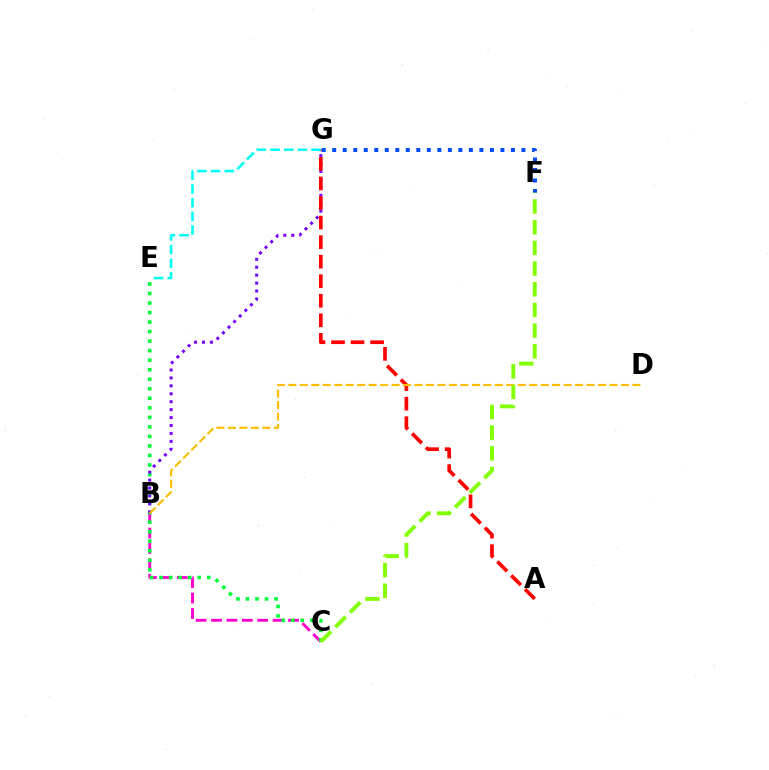{('B', 'C'): [{'color': '#ff00cf', 'line_style': 'dashed', 'thickness': 2.09}], ('C', 'E'): [{'color': '#00ff39', 'line_style': 'dotted', 'thickness': 2.59}], ('B', 'G'): [{'color': '#7200ff', 'line_style': 'dotted', 'thickness': 2.16}], ('A', 'G'): [{'color': '#ff0000', 'line_style': 'dashed', 'thickness': 2.66}], ('F', 'G'): [{'color': '#004bff', 'line_style': 'dotted', 'thickness': 2.86}], ('B', 'D'): [{'color': '#ffbd00', 'line_style': 'dashed', 'thickness': 1.56}], ('E', 'G'): [{'color': '#00fff6', 'line_style': 'dashed', 'thickness': 1.86}], ('C', 'F'): [{'color': '#84ff00', 'line_style': 'dashed', 'thickness': 2.81}]}